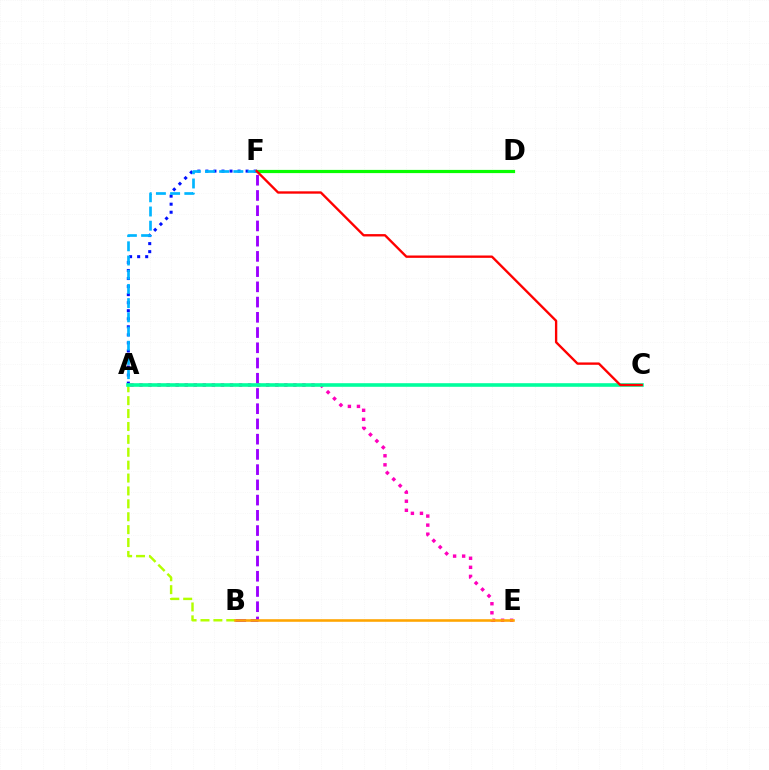{('A', 'F'): [{'color': '#0010ff', 'line_style': 'dotted', 'thickness': 2.19}, {'color': '#00b5ff', 'line_style': 'dashed', 'thickness': 1.93}], ('A', 'E'): [{'color': '#ff00bd', 'line_style': 'dotted', 'thickness': 2.46}], ('A', 'B'): [{'color': '#b3ff00', 'line_style': 'dashed', 'thickness': 1.75}], ('B', 'F'): [{'color': '#9b00ff', 'line_style': 'dashed', 'thickness': 2.07}], ('D', 'F'): [{'color': '#08ff00', 'line_style': 'solid', 'thickness': 2.31}], ('B', 'E'): [{'color': '#ffa500', 'line_style': 'solid', 'thickness': 1.85}], ('A', 'C'): [{'color': '#00ff9d', 'line_style': 'solid', 'thickness': 2.59}], ('C', 'F'): [{'color': '#ff0000', 'line_style': 'solid', 'thickness': 1.7}]}